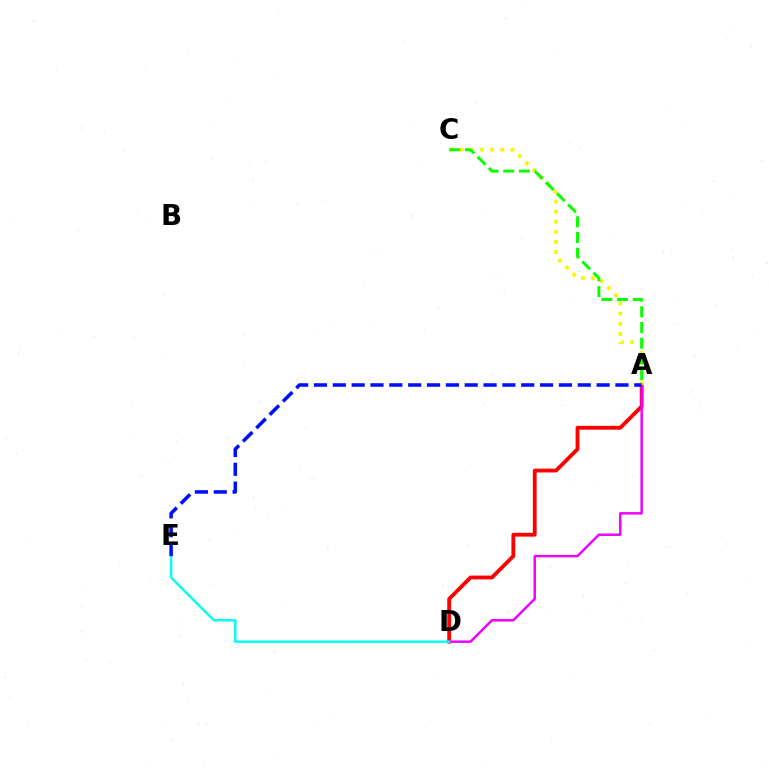{('A', 'D'): [{'color': '#ff0000', 'line_style': 'solid', 'thickness': 2.75}, {'color': '#ee00ff', 'line_style': 'solid', 'thickness': 1.77}], ('A', 'C'): [{'color': '#fcf500', 'line_style': 'dotted', 'thickness': 2.74}, {'color': '#08ff00', 'line_style': 'dashed', 'thickness': 2.14}], ('D', 'E'): [{'color': '#00fff6', 'line_style': 'solid', 'thickness': 1.75}], ('A', 'E'): [{'color': '#0010ff', 'line_style': 'dashed', 'thickness': 2.56}]}